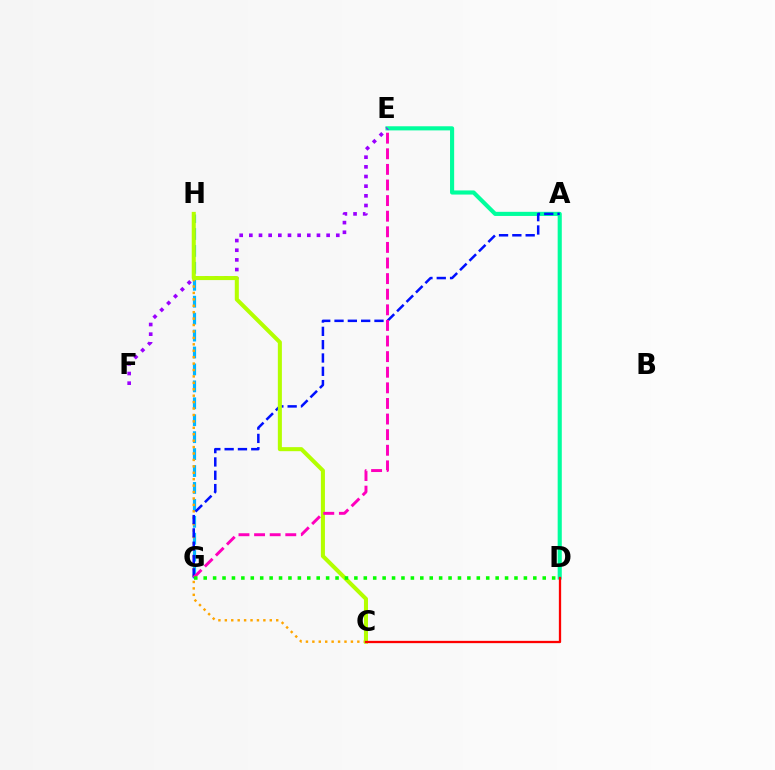{('G', 'H'): [{'color': '#00b5ff', 'line_style': 'dashed', 'thickness': 2.3}], ('D', 'E'): [{'color': '#00ff9d', 'line_style': 'solid', 'thickness': 2.97}], ('C', 'H'): [{'color': '#ffa500', 'line_style': 'dotted', 'thickness': 1.75}, {'color': '#b3ff00', 'line_style': 'solid', 'thickness': 2.91}], ('A', 'G'): [{'color': '#0010ff', 'line_style': 'dashed', 'thickness': 1.81}], ('E', 'F'): [{'color': '#9b00ff', 'line_style': 'dotted', 'thickness': 2.62}], ('E', 'G'): [{'color': '#ff00bd', 'line_style': 'dashed', 'thickness': 2.12}], ('C', 'D'): [{'color': '#ff0000', 'line_style': 'solid', 'thickness': 1.65}], ('D', 'G'): [{'color': '#08ff00', 'line_style': 'dotted', 'thickness': 2.56}]}